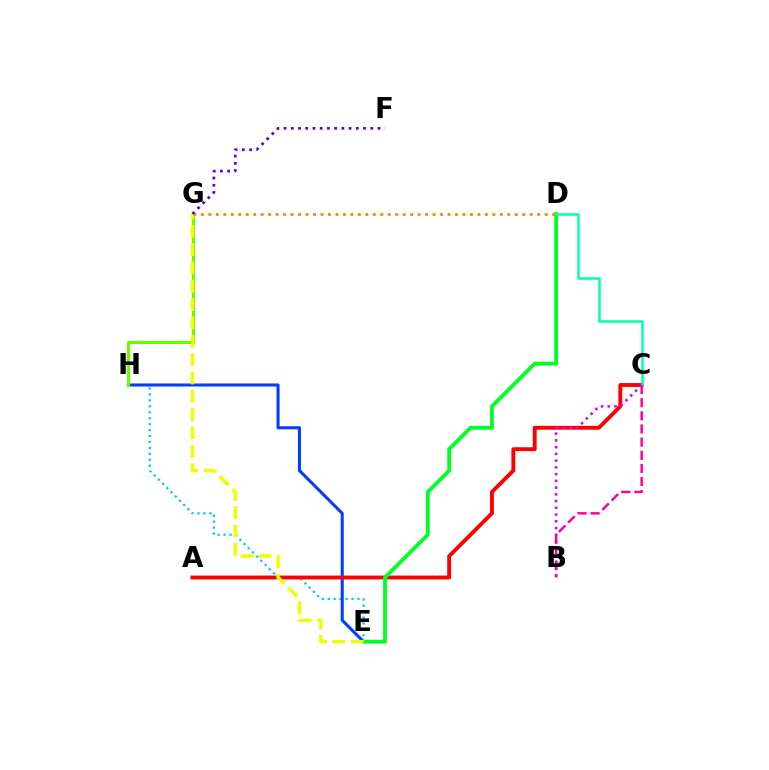{('E', 'H'): [{'color': '#00c7ff', 'line_style': 'dotted', 'thickness': 1.61}, {'color': '#003fff', 'line_style': 'solid', 'thickness': 2.21}], ('A', 'C'): [{'color': '#ff0000', 'line_style': 'solid', 'thickness': 2.79}], ('B', 'C'): [{'color': '#d600ff', 'line_style': 'dotted', 'thickness': 1.83}, {'color': '#ff00a0', 'line_style': 'dashed', 'thickness': 1.79}], ('D', 'E'): [{'color': '#00ff27', 'line_style': 'solid', 'thickness': 2.74}], ('C', 'D'): [{'color': '#00ffaf', 'line_style': 'solid', 'thickness': 1.8}], ('G', 'H'): [{'color': '#66ff00', 'line_style': 'solid', 'thickness': 2.21}], ('E', 'G'): [{'color': '#eeff00', 'line_style': 'dashed', 'thickness': 2.49}], ('D', 'G'): [{'color': '#ff8800', 'line_style': 'dotted', 'thickness': 2.03}], ('F', 'G'): [{'color': '#4f00ff', 'line_style': 'dotted', 'thickness': 1.96}]}